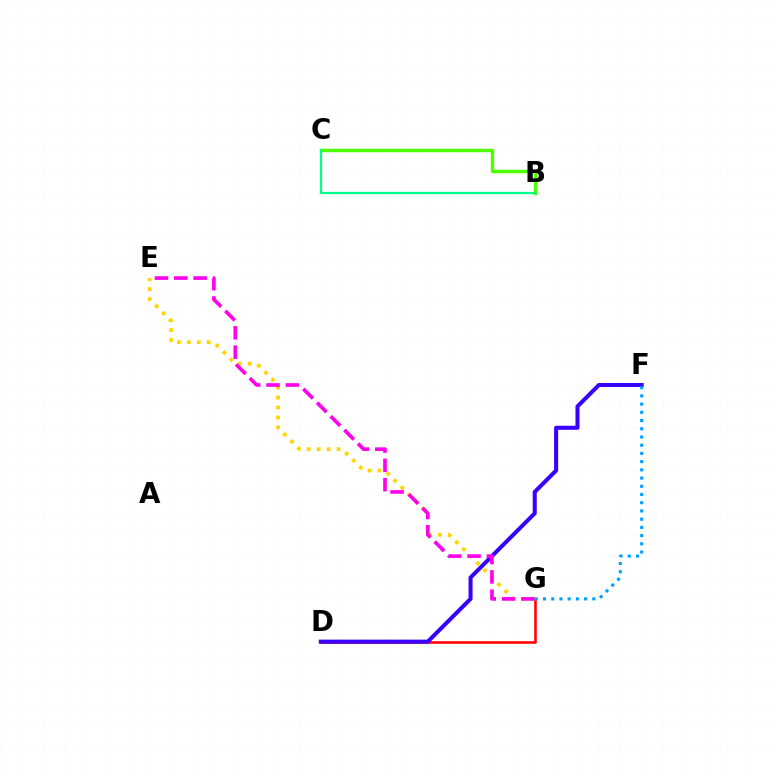{('D', 'G'): [{'color': '#ff0000', 'line_style': 'solid', 'thickness': 1.85}], ('B', 'C'): [{'color': '#4fff00', 'line_style': 'solid', 'thickness': 2.49}, {'color': '#00ff86', 'line_style': 'solid', 'thickness': 1.62}], ('D', 'F'): [{'color': '#3700ff', 'line_style': 'solid', 'thickness': 2.91}], ('E', 'G'): [{'color': '#ffd500', 'line_style': 'dotted', 'thickness': 2.71}, {'color': '#ff00ed', 'line_style': 'dashed', 'thickness': 2.63}], ('F', 'G'): [{'color': '#009eff', 'line_style': 'dotted', 'thickness': 2.23}]}